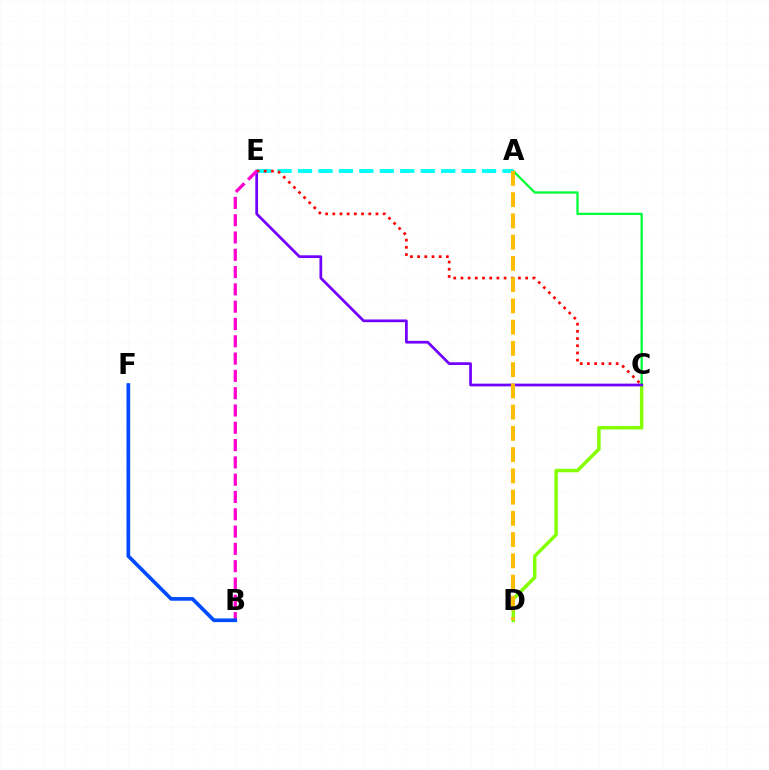{('C', 'D'): [{'color': '#84ff00', 'line_style': 'solid', 'thickness': 2.5}], ('A', 'C'): [{'color': '#00ff39', 'line_style': 'solid', 'thickness': 1.64}], ('C', 'E'): [{'color': '#7200ff', 'line_style': 'solid', 'thickness': 1.96}, {'color': '#ff0000', 'line_style': 'dotted', 'thickness': 1.95}], ('A', 'E'): [{'color': '#00fff6', 'line_style': 'dashed', 'thickness': 2.78}], ('B', 'E'): [{'color': '#ff00cf', 'line_style': 'dashed', 'thickness': 2.35}], ('A', 'D'): [{'color': '#ffbd00', 'line_style': 'dashed', 'thickness': 2.89}], ('B', 'F'): [{'color': '#004bff', 'line_style': 'solid', 'thickness': 2.64}]}